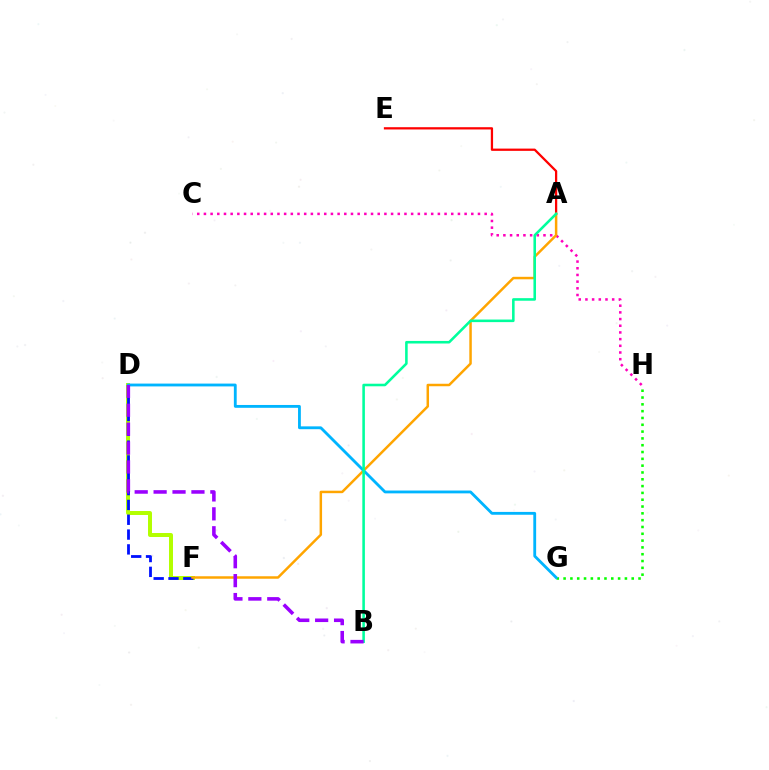{('D', 'F'): [{'color': '#b3ff00', 'line_style': 'solid', 'thickness': 2.86}, {'color': '#0010ff', 'line_style': 'dashed', 'thickness': 2.01}], ('C', 'H'): [{'color': '#ff00bd', 'line_style': 'dotted', 'thickness': 1.82}], ('G', 'H'): [{'color': '#08ff00', 'line_style': 'dotted', 'thickness': 1.85}], ('A', 'E'): [{'color': '#ff0000', 'line_style': 'solid', 'thickness': 1.63}], ('A', 'F'): [{'color': '#ffa500', 'line_style': 'solid', 'thickness': 1.79}], ('D', 'G'): [{'color': '#00b5ff', 'line_style': 'solid', 'thickness': 2.04}], ('A', 'B'): [{'color': '#00ff9d', 'line_style': 'solid', 'thickness': 1.85}], ('B', 'D'): [{'color': '#9b00ff', 'line_style': 'dashed', 'thickness': 2.57}]}